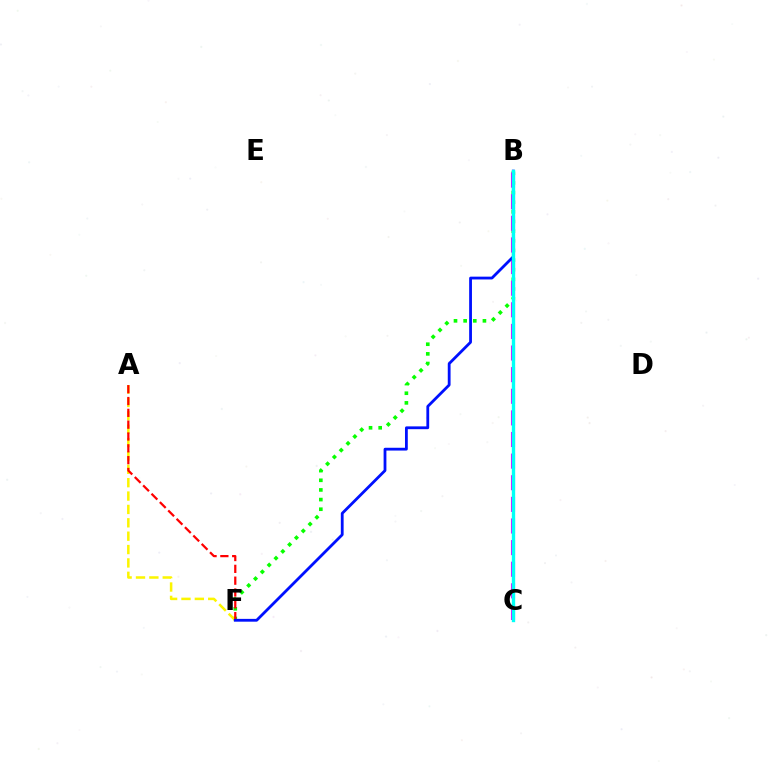{('B', 'F'): [{'color': '#08ff00', 'line_style': 'dotted', 'thickness': 2.62}, {'color': '#0010ff', 'line_style': 'solid', 'thickness': 2.02}], ('A', 'F'): [{'color': '#fcf500', 'line_style': 'dashed', 'thickness': 1.82}, {'color': '#ff0000', 'line_style': 'dashed', 'thickness': 1.61}], ('B', 'C'): [{'color': '#ee00ff', 'line_style': 'dashed', 'thickness': 2.94}, {'color': '#00fff6', 'line_style': 'solid', 'thickness': 2.42}]}